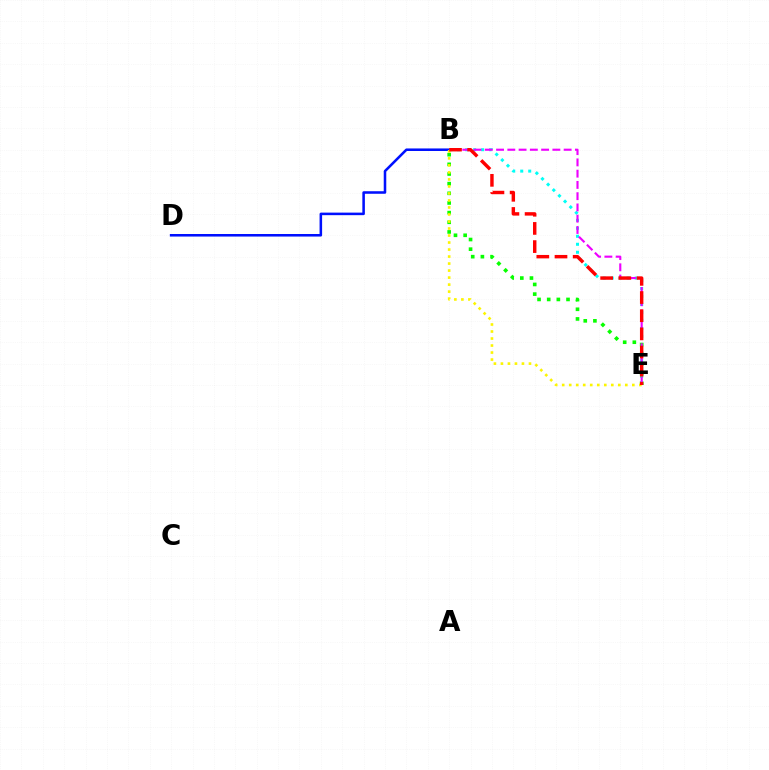{('B', 'D'): [{'color': '#0010ff', 'line_style': 'solid', 'thickness': 1.84}], ('B', 'E'): [{'color': '#00fff6', 'line_style': 'dotted', 'thickness': 2.17}, {'color': '#08ff00', 'line_style': 'dotted', 'thickness': 2.62}, {'color': '#ee00ff', 'line_style': 'dashed', 'thickness': 1.53}, {'color': '#fcf500', 'line_style': 'dotted', 'thickness': 1.91}, {'color': '#ff0000', 'line_style': 'dashed', 'thickness': 2.47}]}